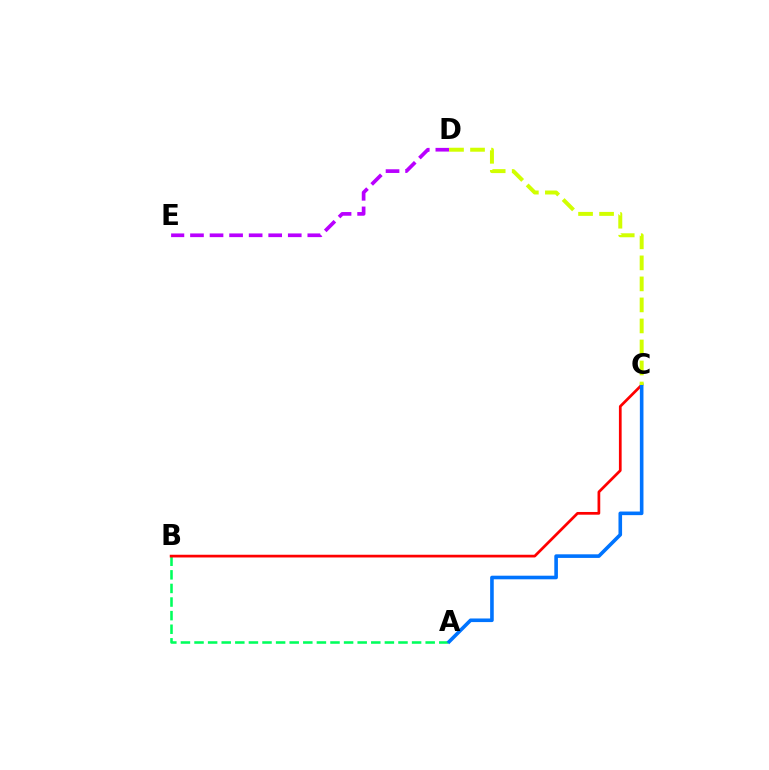{('D', 'E'): [{'color': '#b900ff', 'line_style': 'dashed', 'thickness': 2.66}], ('A', 'B'): [{'color': '#00ff5c', 'line_style': 'dashed', 'thickness': 1.85}], ('B', 'C'): [{'color': '#ff0000', 'line_style': 'solid', 'thickness': 1.96}], ('A', 'C'): [{'color': '#0074ff', 'line_style': 'solid', 'thickness': 2.6}], ('C', 'D'): [{'color': '#d1ff00', 'line_style': 'dashed', 'thickness': 2.86}]}